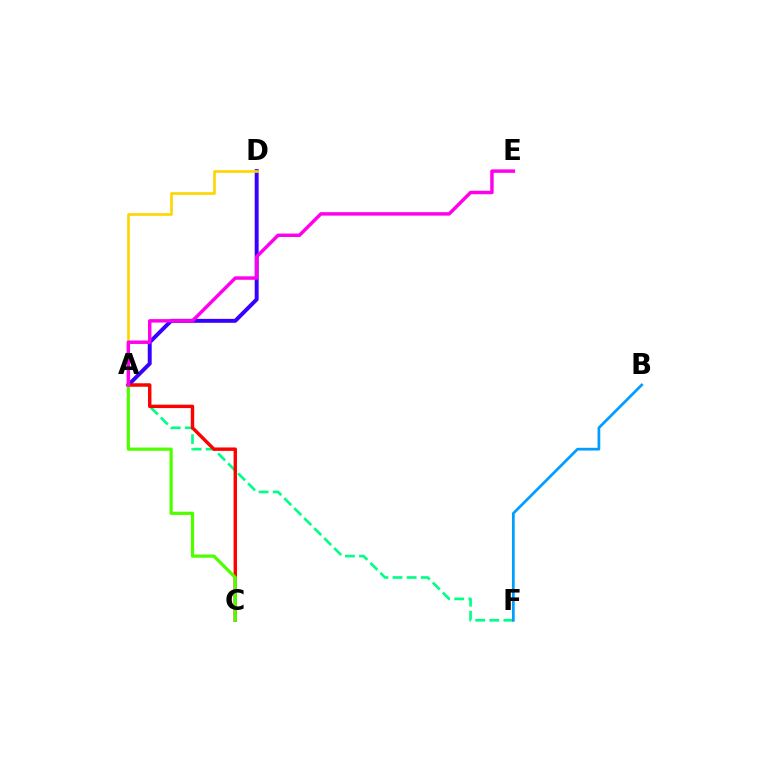{('A', 'F'): [{'color': '#00ff86', 'line_style': 'dashed', 'thickness': 1.92}], ('B', 'F'): [{'color': '#009eff', 'line_style': 'solid', 'thickness': 1.97}], ('A', 'D'): [{'color': '#3700ff', 'line_style': 'solid', 'thickness': 2.84}, {'color': '#ffd500', 'line_style': 'solid', 'thickness': 1.91}], ('A', 'C'): [{'color': '#ff0000', 'line_style': 'solid', 'thickness': 2.46}, {'color': '#4fff00', 'line_style': 'solid', 'thickness': 2.32}], ('A', 'E'): [{'color': '#ff00ed', 'line_style': 'solid', 'thickness': 2.48}]}